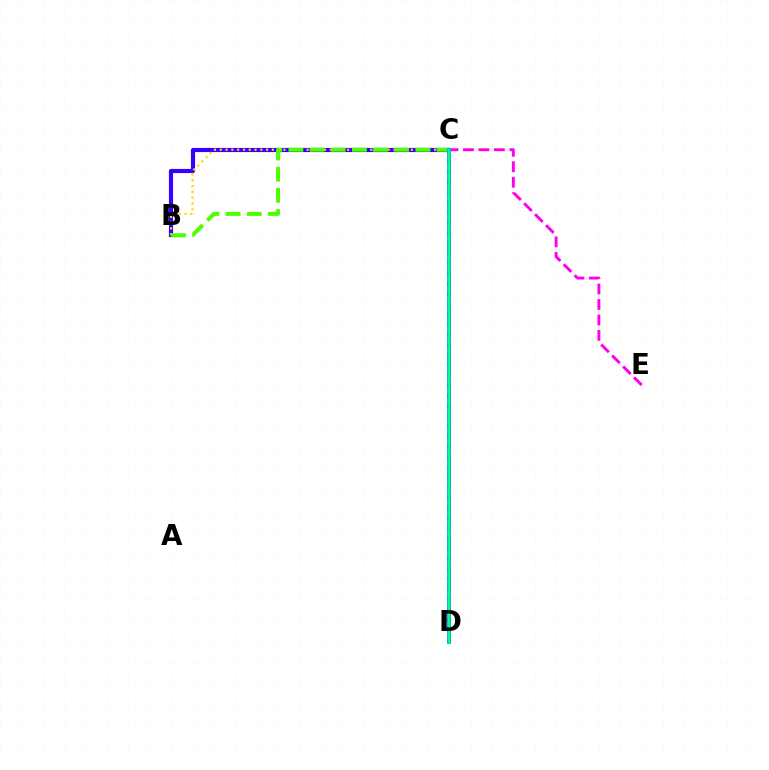{('C', 'D'): [{'color': '#ff0000', 'line_style': 'dotted', 'thickness': 2.77}, {'color': '#009eff', 'line_style': 'solid', 'thickness': 2.73}, {'color': '#00ff86', 'line_style': 'solid', 'thickness': 1.66}], ('B', 'C'): [{'color': '#3700ff', 'line_style': 'solid', 'thickness': 2.99}, {'color': '#ffd500', 'line_style': 'dotted', 'thickness': 1.57}, {'color': '#4fff00', 'line_style': 'dashed', 'thickness': 2.87}], ('C', 'E'): [{'color': '#ff00ed', 'line_style': 'dashed', 'thickness': 2.1}]}